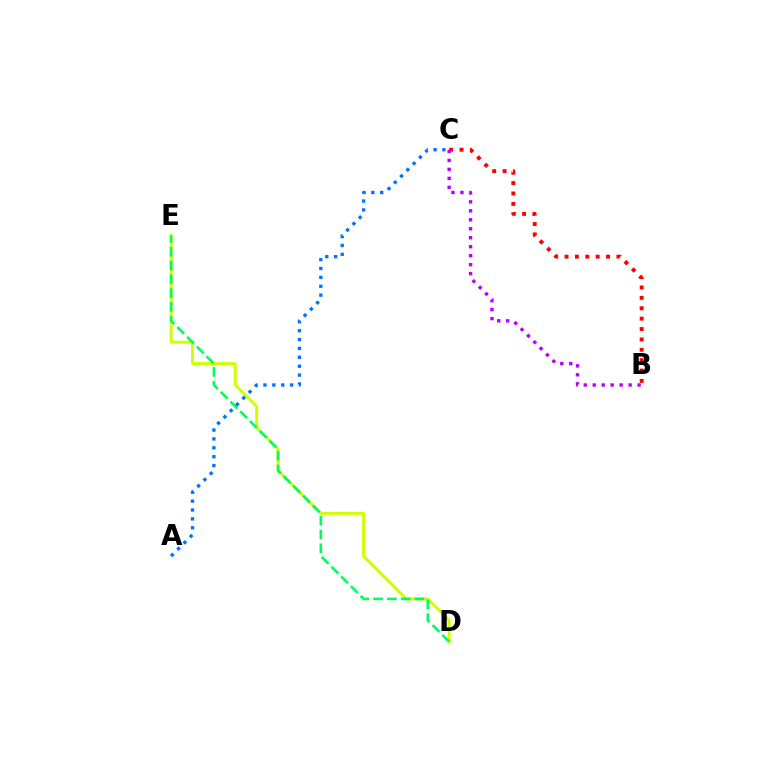{('D', 'E'): [{'color': '#d1ff00', 'line_style': 'solid', 'thickness': 2.12}, {'color': '#00ff5c', 'line_style': 'dashed', 'thickness': 1.87}], ('B', 'C'): [{'color': '#ff0000', 'line_style': 'dotted', 'thickness': 2.82}, {'color': '#b900ff', 'line_style': 'dotted', 'thickness': 2.44}], ('A', 'C'): [{'color': '#0074ff', 'line_style': 'dotted', 'thickness': 2.41}]}